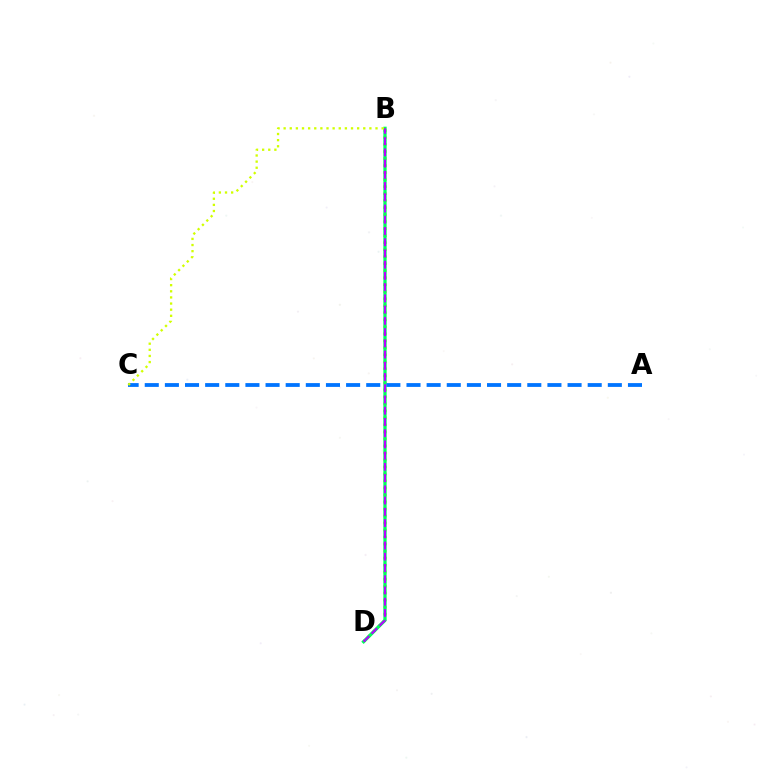{('B', 'D'): [{'color': '#ff0000', 'line_style': 'dotted', 'thickness': 1.9}, {'color': '#00ff5c', 'line_style': 'solid', 'thickness': 2.38}, {'color': '#b900ff', 'line_style': 'dashed', 'thickness': 1.53}], ('A', 'C'): [{'color': '#0074ff', 'line_style': 'dashed', 'thickness': 2.74}], ('B', 'C'): [{'color': '#d1ff00', 'line_style': 'dotted', 'thickness': 1.66}]}